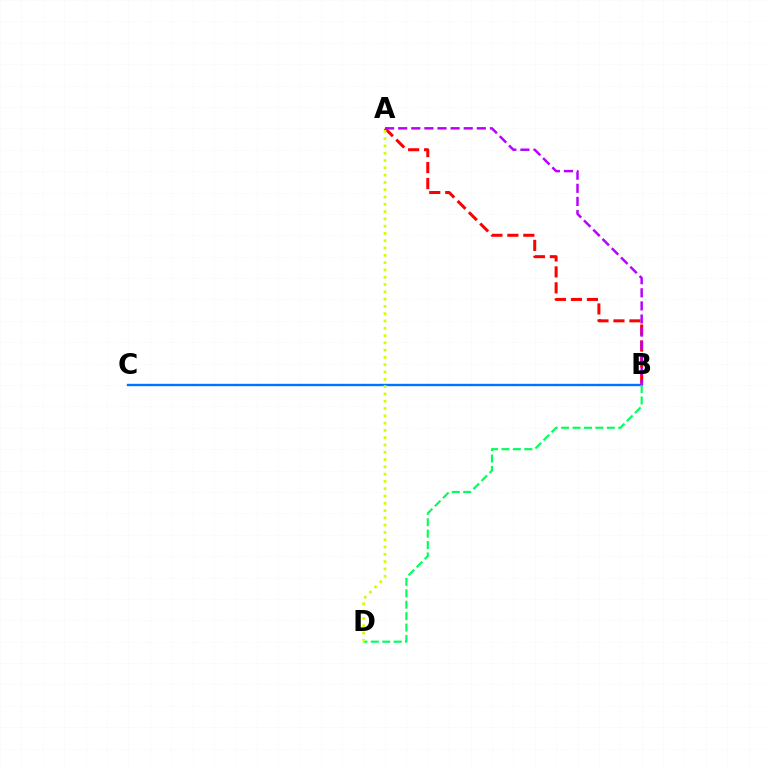{('A', 'B'): [{'color': '#ff0000', 'line_style': 'dashed', 'thickness': 2.17}, {'color': '#b900ff', 'line_style': 'dashed', 'thickness': 1.78}], ('B', 'C'): [{'color': '#0074ff', 'line_style': 'solid', 'thickness': 1.7}], ('B', 'D'): [{'color': '#00ff5c', 'line_style': 'dashed', 'thickness': 1.55}], ('A', 'D'): [{'color': '#d1ff00', 'line_style': 'dotted', 'thickness': 1.98}]}